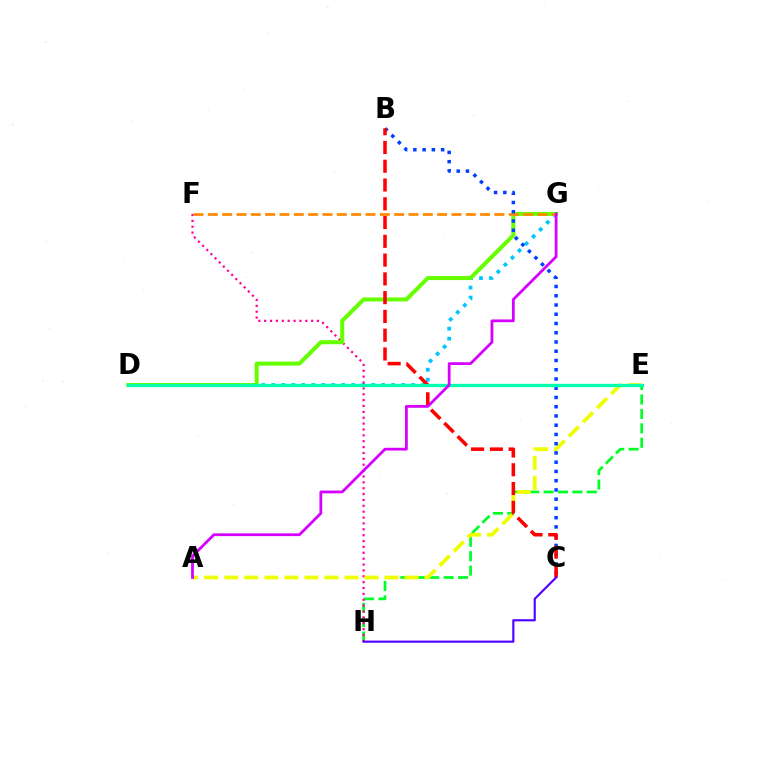{('D', 'G'): [{'color': '#00c7ff', 'line_style': 'dotted', 'thickness': 2.71}, {'color': '#66ff00', 'line_style': 'solid', 'thickness': 2.89}], ('E', 'H'): [{'color': '#00ff27', 'line_style': 'dashed', 'thickness': 1.96}], ('F', 'H'): [{'color': '#ff00a0', 'line_style': 'dotted', 'thickness': 1.6}], ('A', 'E'): [{'color': '#eeff00', 'line_style': 'dashed', 'thickness': 2.72}], ('F', 'G'): [{'color': '#ff8800', 'line_style': 'dashed', 'thickness': 1.95}], ('B', 'C'): [{'color': '#003fff', 'line_style': 'dotted', 'thickness': 2.51}, {'color': '#ff0000', 'line_style': 'dashed', 'thickness': 2.55}], ('D', 'E'): [{'color': '#00ffaf', 'line_style': 'solid', 'thickness': 2.38}], ('A', 'G'): [{'color': '#d600ff', 'line_style': 'solid', 'thickness': 2.0}], ('C', 'H'): [{'color': '#4f00ff', 'line_style': 'solid', 'thickness': 1.54}]}